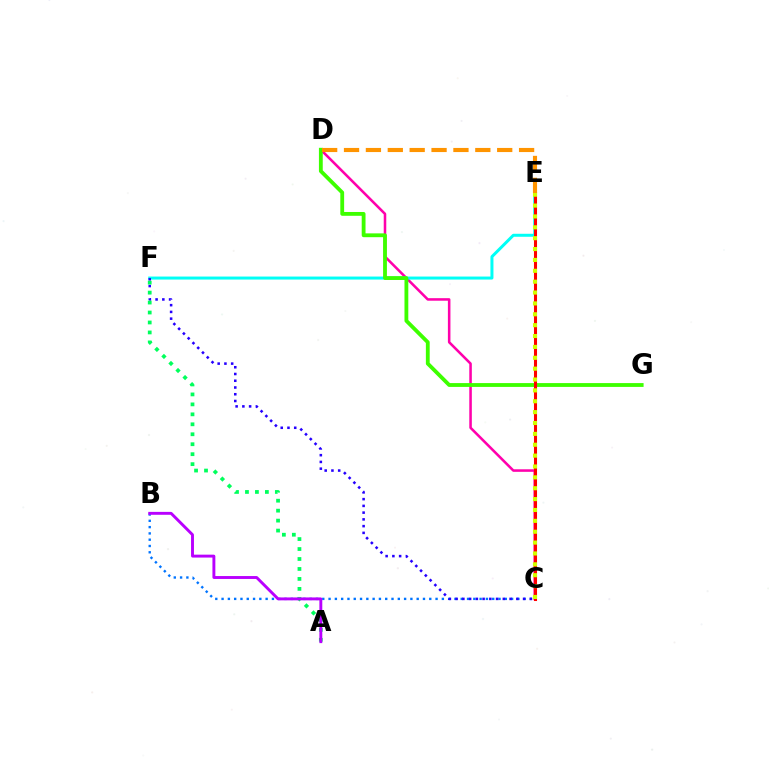{('C', 'D'): [{'color': '#ff00ac', 'line_style': 'solid', 'thickness': 1.84}], ('B', 'C'): [{'color': '#0074ff', 'line_style': 'dotted', 'thickness': 1.71}], ('E', 'F'): [{'color': '#00fff6', 'line_style': 'solid', 'thickness': 2.16}], ('C', 'F'): [{'color': '#2500ff', 'line_style': 'dotted', 'thickness': 1.83}], ('D', 'G'): [{'color': '#3dff00', 'line_style': 'solid', 'thickness': 2.75}], ('A', 'F'): [{'color': '#00ff5c', 'line_style': 'dotted', 'thickness': 2.71}], ('C', 'E'): [{'color': '#ff0000', 'line_style': 'solid', 'thickness': 2.2}, {'color': '#d1ff00', 'line_style': 'dotted', 'thickness': 2.95}], ('A', 'B'): [{'color': '#b900ff', 'line_style': 'solid', 'thickness': 2.09}], ('D', 'E'): [{'color': '#ff9400', 'line_style': 'dashed', 'thickness': 2.97}]}